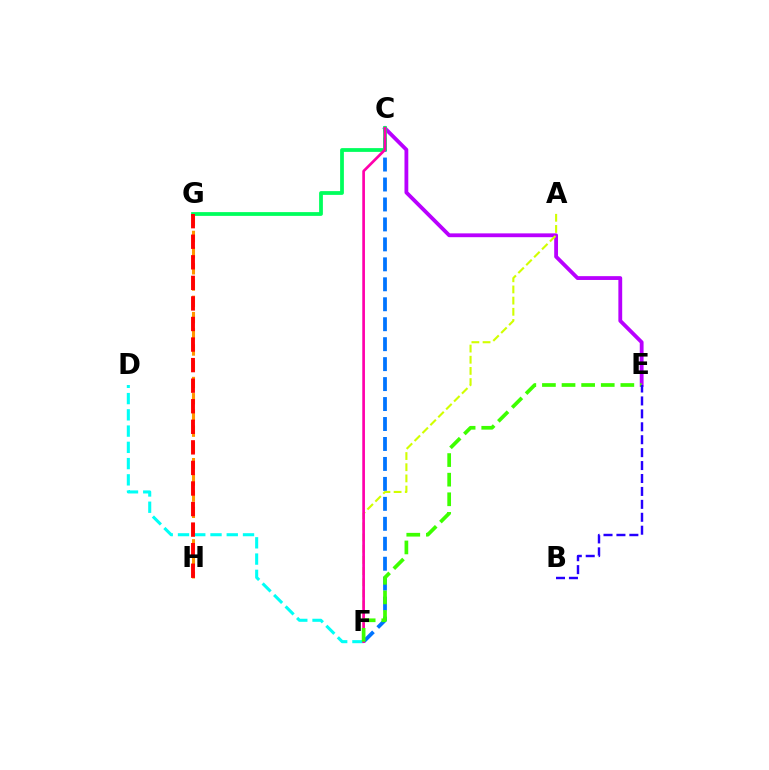{('D', 'F'): [{'color': '#00fff6', 'line_style': 'dashed', 'thickness': 2.21}], ('C', 'E'): [{'color': '#b900ff', 'line_style': 'solid', 'thickness': 2.75}], ('C', 'F'): [{'color': '#0074ff', 'line_style': 'dashed', 'thickness': 2.71}, {'color': '#ff00ac', 'line_style': 'solid', 'thickness': 1.93}], ('C', 'G'): [{'color': '#00ff5c', 'line_style': 'solid', 'thickness': 2.72}], ('A', 'F'): [{'color': '#d1ff00', 'line_style': 'dashed', 'thickness': 1.52}], ('G', 'H'): [{'color': '#ff9400', 'line_style': 'dashed', 'thickness': 2.21}, {'color': '#ff0000', 'line_style': 'dashed', 'thickness': 2.79}], ('E', 'F'): [{'color': '#3dff00', 'line_style': 'dashed', 'thickness': 2.66}], ('B', 'E'): [{'color': '#2500ff', 'line_style': 'dashed', 'thickness': 1.76}]}